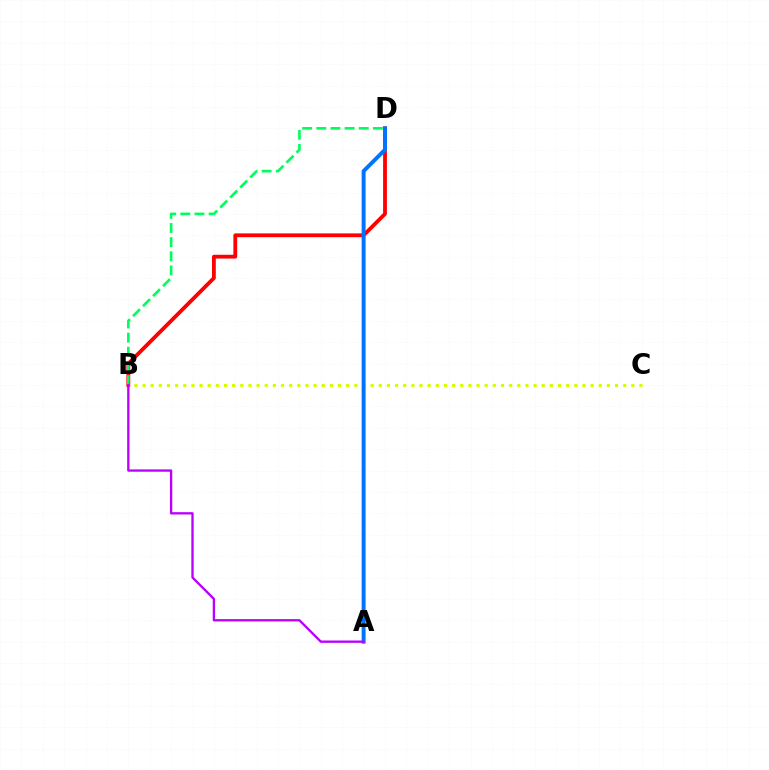{('B', 'D'): [{'color': '#ff0000', 'line_style': 'solid', 'thickness': 2.74}, {'color': '#00ff5c', 'line_style': 'dashed', 'thickness': 1.92}], ('B', 'C'): [{'color': '#d1ff00', 'line_style': 'dotted', 'thickness': 2.21}], ('A', 'D'): [{'color': '#0074ff', 'line_style': 'solid', 'thickness': 2.84}], ('A', 'B'): [{'color': '#b900ff', 'line_style': 'solid', 'thickness': 1.68}]}